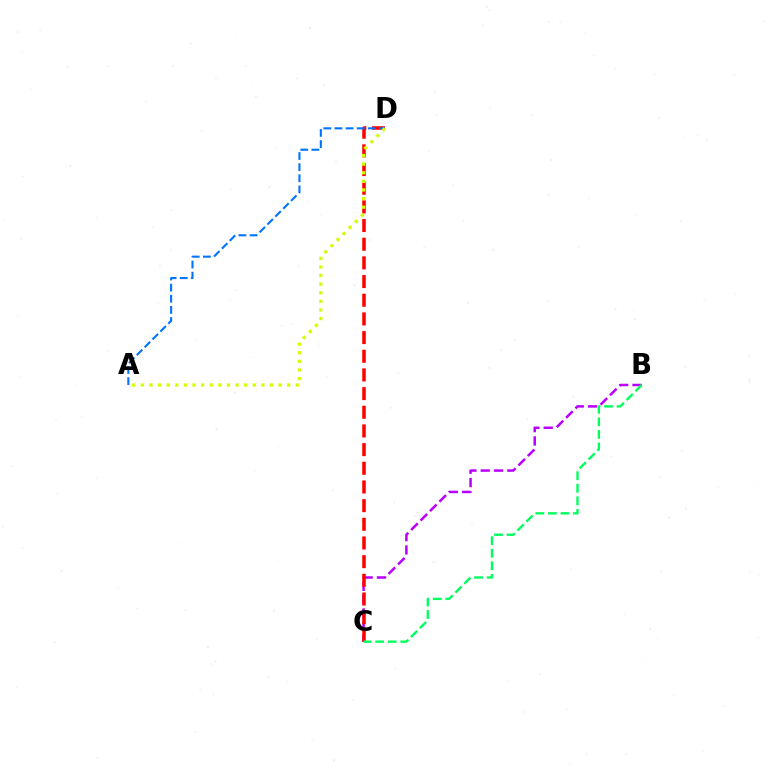{('B', 'C'): [{'color': '#b900ff', 'line_style': 'dashed', 'thickness': 1.81}, {'color': '#00ff5c', 'line_style': 'dashed', 'thickness': 1.7}], ('C', 'D'): [{'color': '#ff0000', 'line_style': 'dashed', 'thickness': 2.54}], ('A', 'D'): [{'color': '#0074ff', 'line_style': 'dashed', 'thickness': 1.51}, {'color': '#d1ff00', 'line_style': 'dotted', 'thickness': 2.34}]}